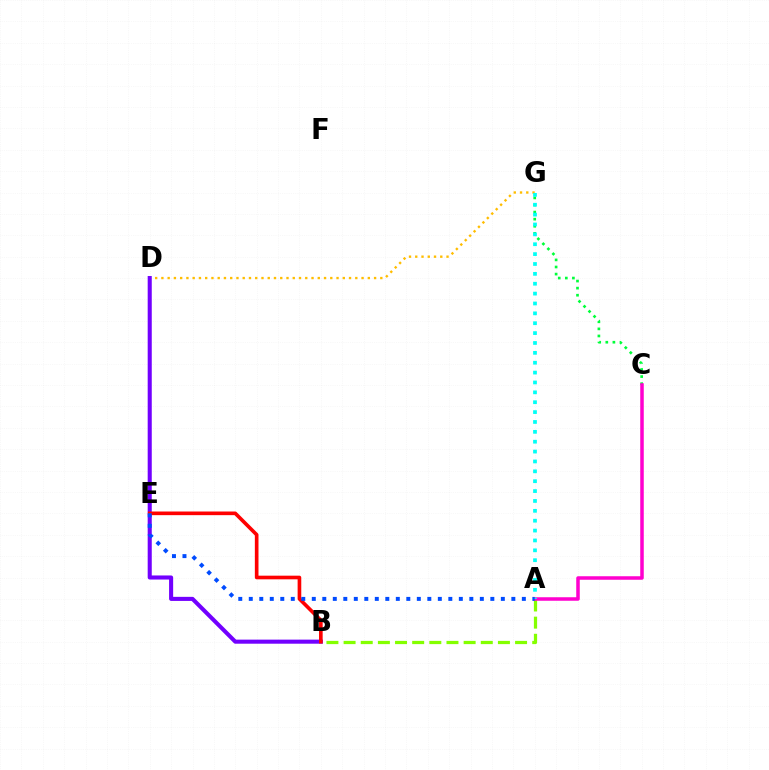{('D', 'G'): [{'color': '#ffbd00', 'line_style': 'dotted', 'thickness': 1.7}], ('B', 'D'): [{'color': '#7200ff', 'line_style': 'solid', 'thickness': 2.93}], ('B', 'E'): [{'color': '#ff0000', 'line_style': 'solid', 'thickness': 2.63}], ('C', 'G'): [{'color': '#00ff39', 'line_style': 'dotted', 'thickness': 1.93}], ('A', 'B'): [{'color': '#84ff00', 'line_style': 'dashed', 'thickness': 2.33}], ('A', 'C'): [{'color': '#ff00cf', 'line_style': 'solid', 'thickness': 2.53}], ('A', 'G'): [{'color': '#00fff6', 'line_style': 'dotted', 'thickness': 2.68}], ('A', 'E'): [{'color': '#004bff', 'line_style': 'dotted', 'thickness': 2.85}]}